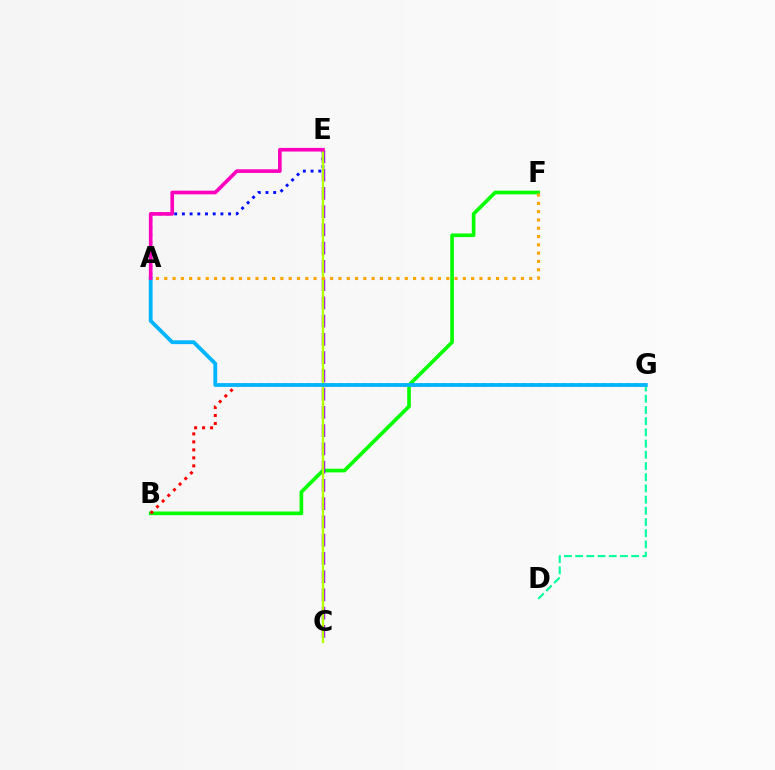{('B', 'F'): [{'color': '#08ff00', 'line_style': 'solid', 'thickness': 2.64}], ('C', 'E'): [{'color': '#9b00ff', 'line_style': 'dashed', 'thickness': 2.48}, {'color': '#b3ff00', 'line_style': 'solid', 'thickness': 1.72}], ('D', 'G'): [{'color': '#00ff9d', 'line_style': 'dashed', 'thickness': 1.52}], ('A', 'E'): [{'color': '#0010ff', 'line_style': 'dotted', 'thickness': 2.09}, {'color': '#ff00bd', 'line_style': 'solid', 'thickness': 2.63}], ('B', 'G'): [{'color': '#ff0000', 'line_style': 'dotted', 'thickness': 2.17}], ('A', 'F'): [{'color': '#ffa500', 'line_style': 'dotted', 'thickness': 2.25}], ('A', 'G'): [{'color': '#00b5ff', 'line_style': 'solid', 'thickness': 2.75}]}